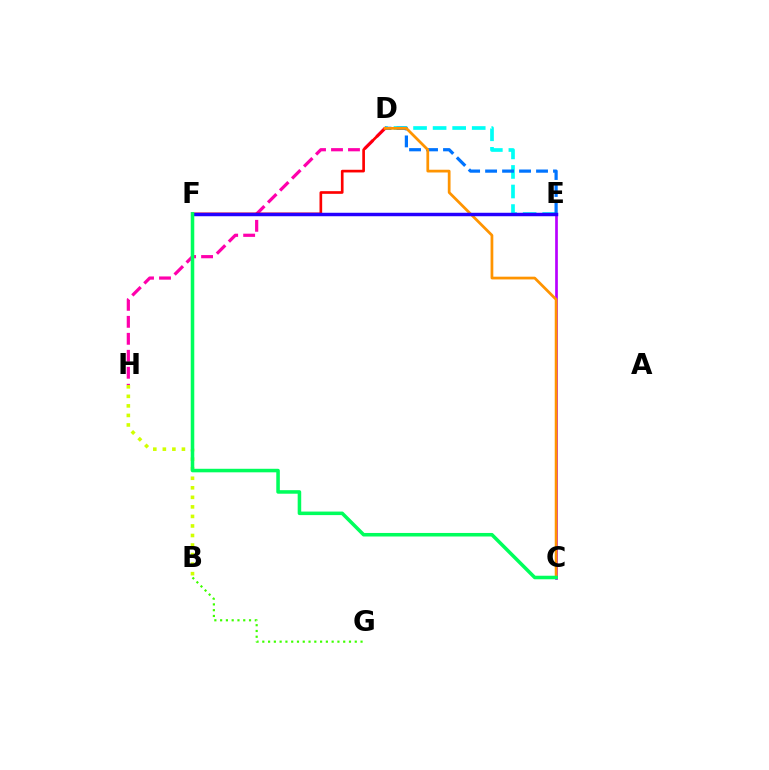{('D', 'E'): [{'color': '#00fff6', 'line_style': 'dashed', 'thickness': 2.66}, {'color': '#0074ff', 'line_style': 'dashed', 'thickness': 2.31}], ('D', 'H'): [{'color': '#ff00ac', 'line_style': 'dashed', 'thickness': 2.31}], ('B', 'G'): [{'color': '#3dff00', 'line_style': 'dotted', 'thickness': 1.57}], ('C', 'E'): [{'color': '#b900ff', 'line_style': 'solid', 'thickness': 1.94}], ('D', 'F'): [{'color': '#ff0000', 'line_style': 'solid', 'thickness': 1.92}], ('B', 'H'): [{'color': '#d1ff00', 'line_style': 'dotted', 'thickness': 2.59}], ('C', 'D'): [{'color': '#ff9400', 'line_style': 'solid', 'thickness': 1.98}], ('E', 'F'): [{'color': '#2500ff', 'line_style': 'solid', 'thickness': 2.49}], ('C', 'F'): [{'color': '#00ff5c', 'line_style': 'solid', 'thickness': 2.55}]}